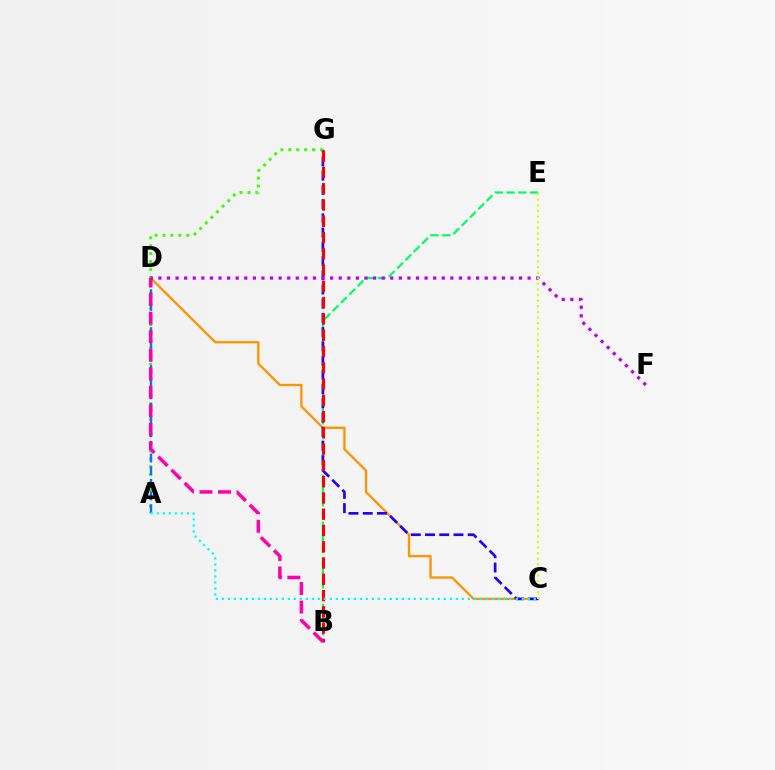{('B', 'E'): [{'color': '#00ff5c', 'line_style': 'dashed', 'thickness': 1.59}], ('C', 'D'): [{'color': '#ff9400', 'line_style': 'solid', 'thickness': 1.68}], ('C', 'G'): [{'color': '#2500ff', 'line_style': 'dashed', 'thickness': 1.93}], ('A', 'G'): [{'color': '#3dff00', 'line_style': 'dotted', 'thickness': 2.15}], ('A', 'D'): [{'color': '#0074ff', 'line_style': 'dashed', 'thickness': 1.72}], ('B', 'G'): [{'color': '#ff0000', 'line_style': 'dashed', 'thickness': 2.21}], ('A', 'C'): [{'color': '#00fff6', 'line_style': 'dotted', 'thickness': 1.63}], ('B', 'D'): [{'color': '#ff00ac', 'line_style': 'dashed', 'thickness': 2.52}], ('D', 'F'): [{'color': '#b900ff', 'line_style': 'dotted', 'thickness': 2.33}], ('C', 'E'): [{'color': '#d1ff00', 'line_style': 'dotted', 'thickness': 1.52}]}